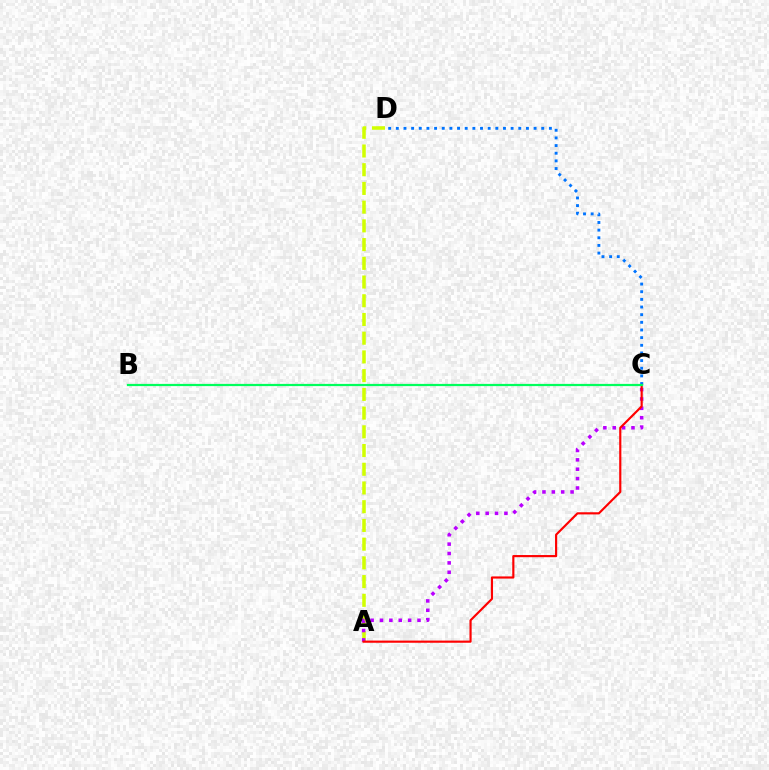{('A', 'D'): [{'color': '#d1ff00', 'line_style': 'dashed', 'thickness': 2.54}], ('A', 'C'): [{'color': '#b900ff', 'line_style': 'dotted', 'thickness': 2.55}, {'color': '#ff0000', 'line_style': 'solid', 'thickness': 1.56}], ('C', 'D'): [{'color': '#0074ff', 'line_style': 'dotted', 'thickness': 2.08}], ('B', 'C'): [{'color': '#00ff5c', 'line_style': 'solid', 'thickness': 1.6}]}